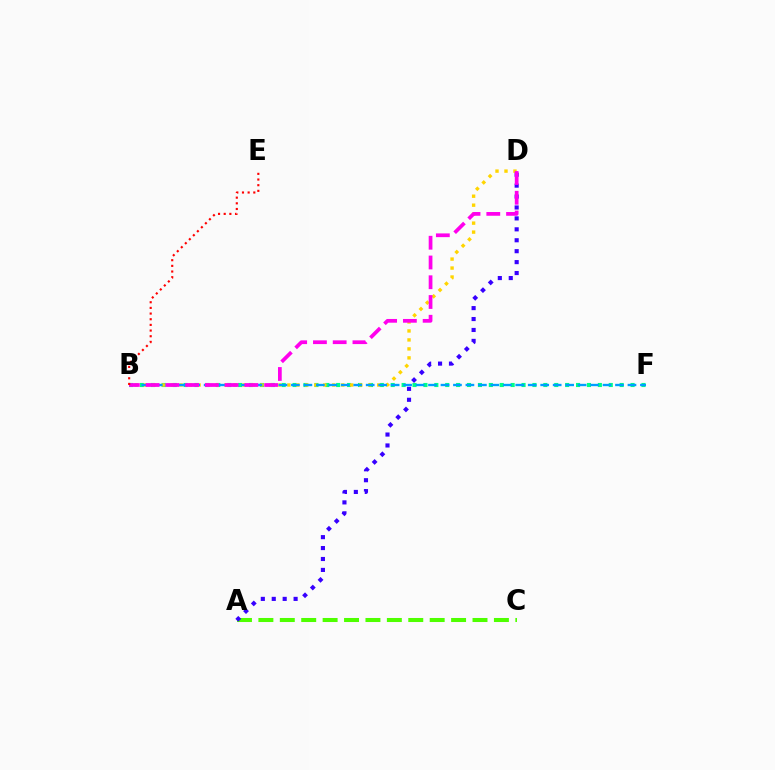{('B', 'F'): [{'color': '#00ff86', 'line_style': 'dotted', 'thickness': 2.96}, {'color': '#009eff', 'line_style': 'dashed', 'thickness': 1.69}], ('B', 'D'): [{'color': '#ffd500', 'line_style': 'dotted', 'thickness': 2.44}, {'color': '#ff00ed', 'line_style': 'dashed', 'thickness': 2.68}], ('A', 'C'): [{'color': '#4fff00', 'line_style': 'dashed', 'thickness': 2.91}], ('A', 'D'): [{'color': '#3700ff', 'line_style': 'dotted', 'thickness': 2.97}], ('B', 'E'): [{'color': '#ff0000', 'line_style': 'dotted', 'thickness': 1.54}]}